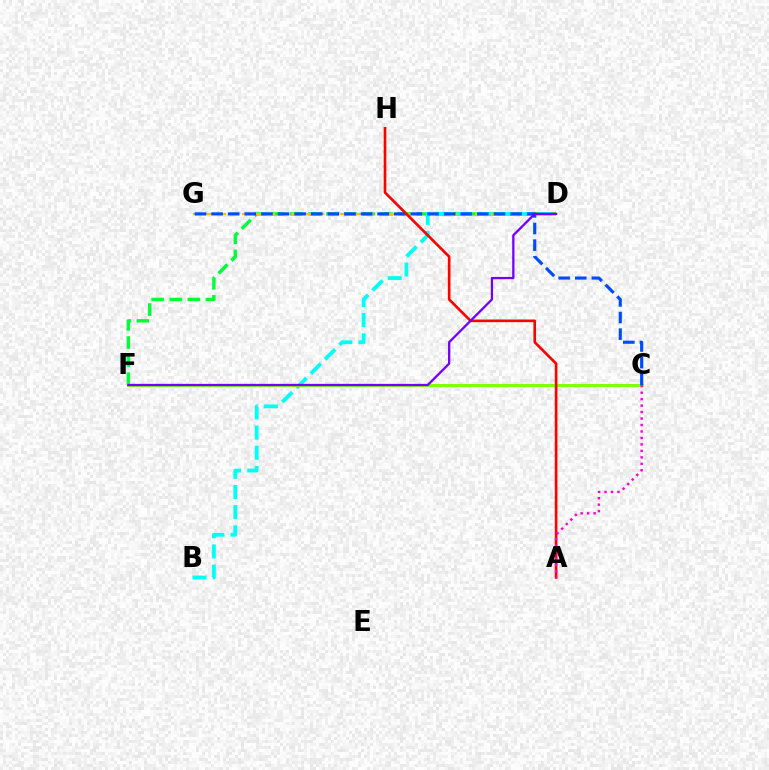{('D', 'F'): [{'color': '#00ff39', 'line_style': 'dashed', 'thickness': 2.46}, {'color': '#7200ff', 'line_style': 'solid', 'thickness': 1.64}], ('D', 'G'): [{'color': '#ffbd00', 'line_style': 'dashed', 'thickness': 1.67}], ('B', 'D'): [{'color': '#00fff6', 'line_style': 'dashed', 'thickness': 2.74}], ('C', 'F'): [{'color': '#84ff00', 'line_style': 'solid', 'thickness': 2.13}], ('C', 'G'): [{'color': '#004bff', 'line_style': 'dashed', 'thickness': 2.26}], ('A', 'H'): [{'color': '#ff0000', 'line_style': 'solid', 'thickness': 1.9}], ('A', 'C'): [{'color': '#ff00cf', 'line_style': 'dotted', 'thickness': 1.76}]}